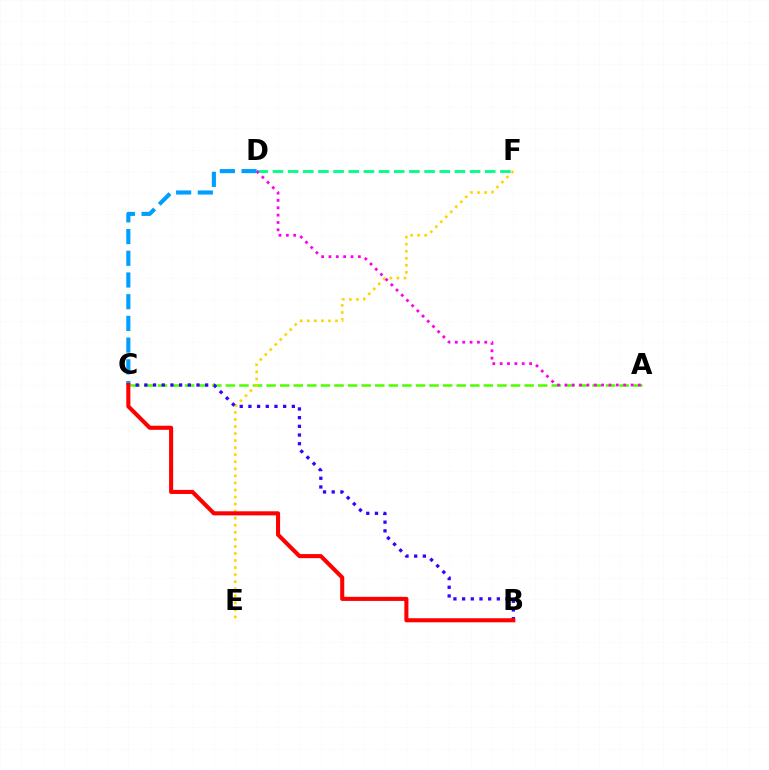{('A', 'C'): [{'color': '#4fff00', 'line_style': 'dashed', 'thickness': 1.84}], ('D', 'F'): [{'color': '#00ff86', 'line_style': 'dashed', 'thickness': 2.06}], ('C', 'D'): [{'color': '#009eff', 'line_style': 'dashed', 'thickness': 2.95}], ('E', 'F'): [{'color': '#ffd500', 'line_style': 'dotted', 'thickness': 1.92}], ('B', 'C'): [{'color': '#3700ff', 'line_style': 'dotted', 'thickness': 2.36}, {'color': '#ff0000', 'line_style': 'solid', 'thickness': 2.93}], ('A', 'D'): [{'color': '#ff00ed', 'line_style': 'dotted', 'thickness': 2.0}]}